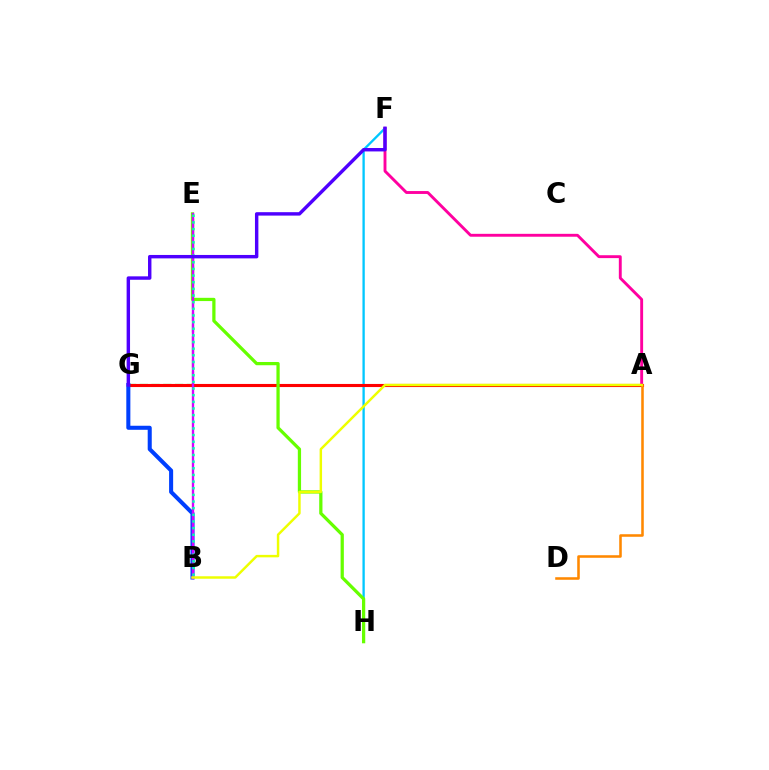{('F', 'H'): [{'color': '#00c7ff', 'line_style': 'solid', 'thickness': 1.67}], ('E', 'G'): [{'color': '#00ff27', 'line_style': 'dashed', 'thickness': 1.6}], ('A', 'F'): [{'color': '#ff00a0', 'line_style': 'solid', 'thickness': 2.08}], ('A', 'G'): [{'color': '#ff0000', 'line_style': 'solid', 'thickness': 2.23}], ('E', 'H'): [{'color': '#66ff00', 'line_style': 'solid', 'thickness': 2.34}], ('B', 'G'): [{'color': '#003fff', 'line_style': 'solid', 'thickness': 2.92}], ('B', 'E'): [{'color': '#d600ff', 'line_style': 'solid', 'thickness': 1.69}, {'color': '#00ffaf', 'line_style': 'dotted', 'thickness': 1.81}], ('A', 'D'): [{'color': '#ff8800', 'line_style': 'solid', 'thickness': 1.84}], ('A', 'B'): [{'color': '#eeff00', 'line_style': 'solid', 'thickness': 1.77}], ('F', 'G'): [{'color': '#4f00ff', 'line_style': 'solid', 'thickness': 2.46}]}